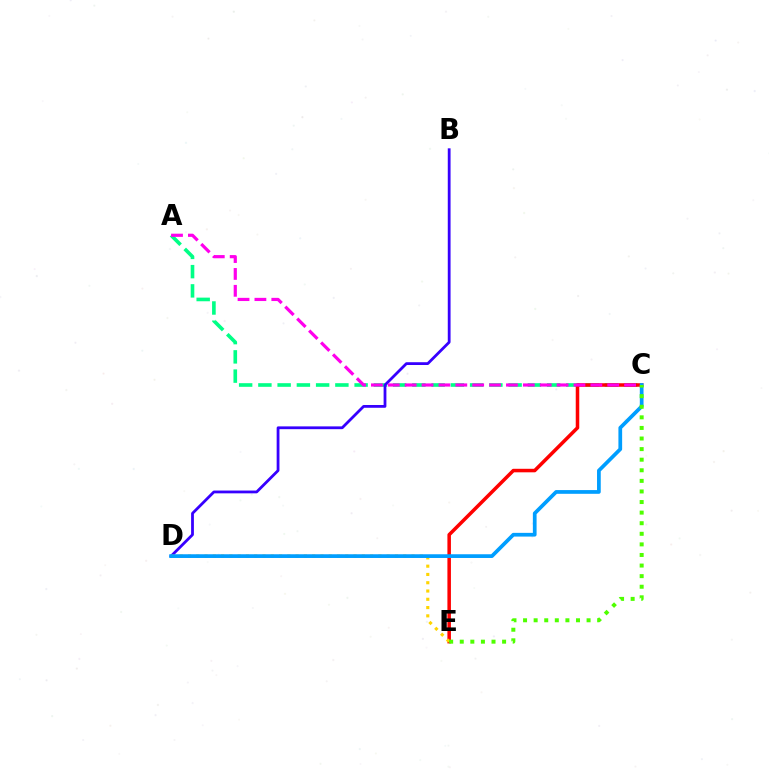{('A', 'C'): [{'color': '#00ff86', 'line_style': 'dashed', 'thickness': 2.61}, {'color': '#ff00ed', 'line_style': 'dashed', 'thickness': 2.29}], ('C', 'E'): [{'color': '#ff0000', 'line_style': 'solid', 'thickness': 2.54}, {'color': '#4fff00', 'line_style': 'dotted', 'thickness': 2.88}], ('B', 'D'): [{'color': '#3700ff', 'line_style': 'solid', 'thickness': 2.01}], ('D', 'E'): [{'color': '#ffd500', 'line_style': 'dotted', 'thickness': 2.25}], ('C', 'D'): [{'color': '#009eff', 'line_style': 'solid', 'thickness': 2.68}]}